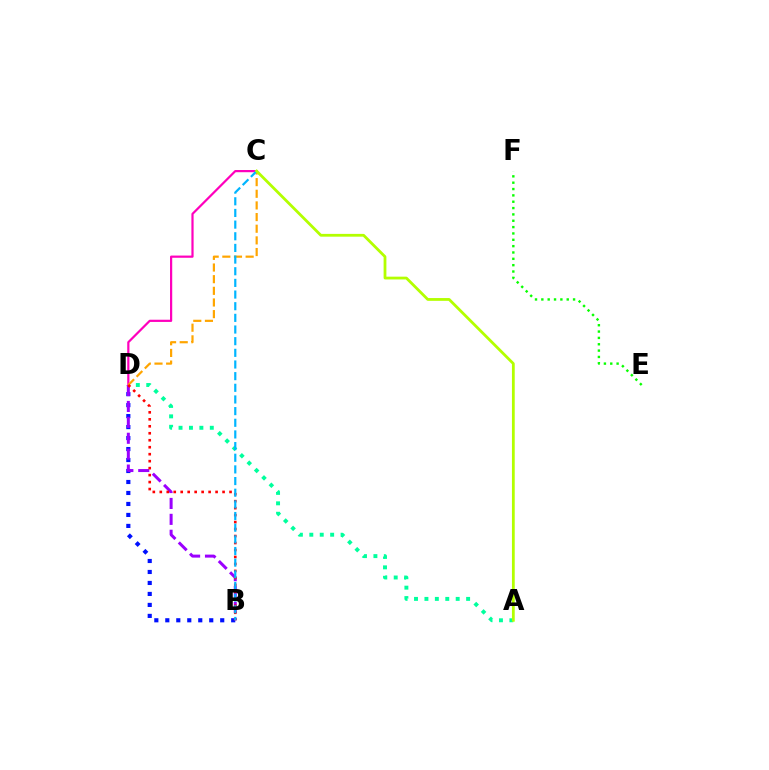{('B', 'D'): [{'color': '#0010ff', 'line_style': 'dotted', 'thickness': 2.98}, {'color': '#9b00ff', 'line_style': 'dashed', 'thickness': 2.16}, {'color': '#ff0000', 'line_style': 'dotted', 'thickness': 1.9}], ('E', 'F'): [{'color': '#08ff00', 'line_style': 'dotted', 'thickness': 1.72}], ('A', 'D'): [{'color': '#00ff9d', 'line_style': 'dotted', 'thickness': 2.83}], ('C', 'D'): [{'color': '#ff00bd', 'line_style': 'solid', 'thickness': 1.59}, {'color': '#ffa500', 'line_style': 'dashed', 'thickness': 1.58}], ('B', 'C'): [{'color': '#00b5ff', 'line_style': 'dashed', 'thickness': 1.58}], ('A', 'C'): [{'color': '#b3ff00', 'line_style': 'solid', 'thickness': 2.01}]}